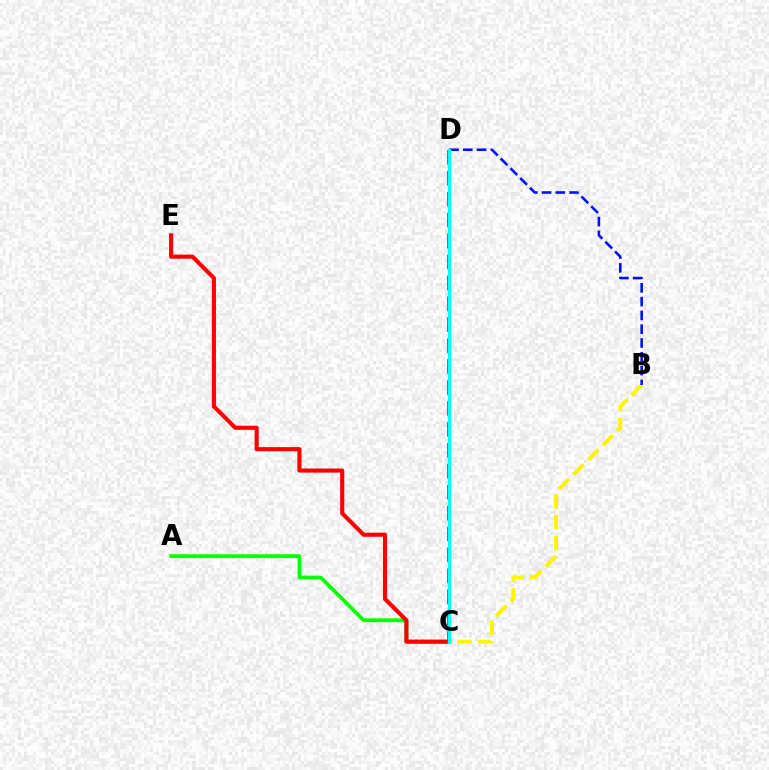{('C', 'D'): [{'color': '#ee00ff', 'line_style': 'dashed', 'thickness': 2.84}, {'color': '#00fff6', 'line_style': 'solid', 'thickness': 2.37}], ('A', 'C'): [{'color': '#08ff00', 'line_style': 'solid', 'thickness': 2.67}], ('C', 'E'): [{'color': '#ff0000', 'line_style': 'solid', 'thickness': 2.95}], ('B', 'C'): [{'color': '#fcf500', 'line_style': 'dashed', 'thickness': 2.81}], ('B', 'D'): [{'color': '#0010ff', 'line_style': 'dashed', 'thickness': 1.87}]}